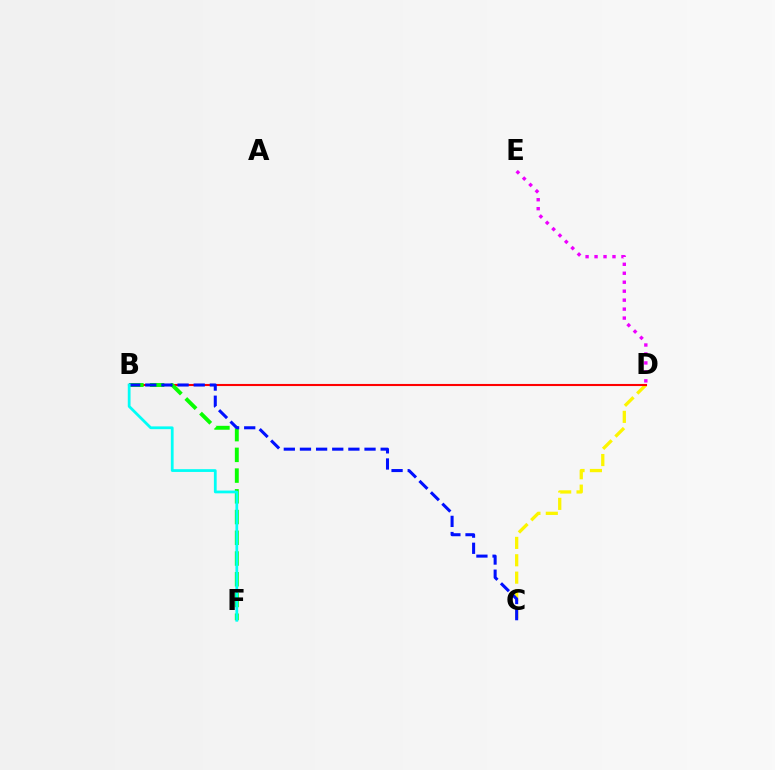{('C', 'D'): [{'color': '#fcf500', 'line_style': 'dashed', 'thickness': 2.36}], ('B', 'D'): [{'color': '#ff0000', 'line_style': 'solid', 'thickness': 1.51}], ('D', 'E'): [{'color': '#ee00ff', 'line_style': 'dotted', 'thickness': 2.44}], ('B', 'F'): [{'color': '#08ff00', 'line_style': 'dashed', 'thickness': 2.82}, {'color': '#00fff6', 'line_style': 'solid', 'thickness': 1.99}], ('B', 'C'): [{'color': '#0010ff', 'line_style': 'dashed', 'thickness': 2.19}]}